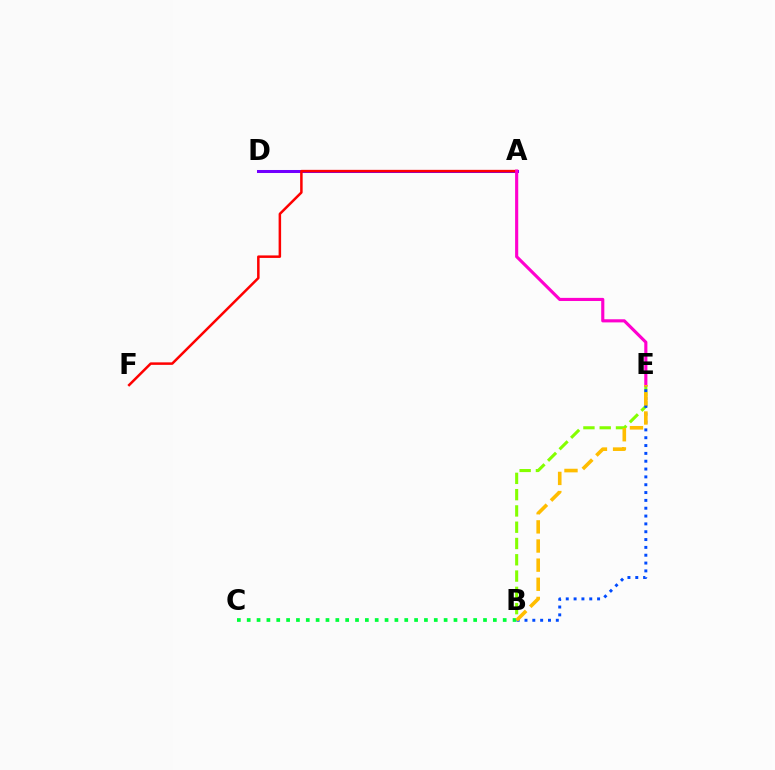{('A', 'D'): [{'color': '#00fff6', 'line_style': 'dashed', 'thickness': 1.98}, {'color': '#7200ff', 'line_style': 'solid', 'thickness': 2.18}], ('B', 'E'): [{'color': '#84ff00', 'line_style': 'dashed', 'thickness': 2.21}, {'color': '#004bff', 'line_style': 'dotted', 'thickness': 2.13}, {'color': '#ffbd00', 'line_style': 'dashed', 'thickness': 2.6}], ('A', 'F'): [{'color': '#ff0000', 'line_style': 'solid', 'thickness': 1.8}], ('B', 'C'): [{'color': '#00ff39', 'line_style': 'dotted', 'thickness': 2.68}], ('A', 'E'): [{'color': '#ff00cf', 'line_style': 'solid', 'thickness': 2.25}]}